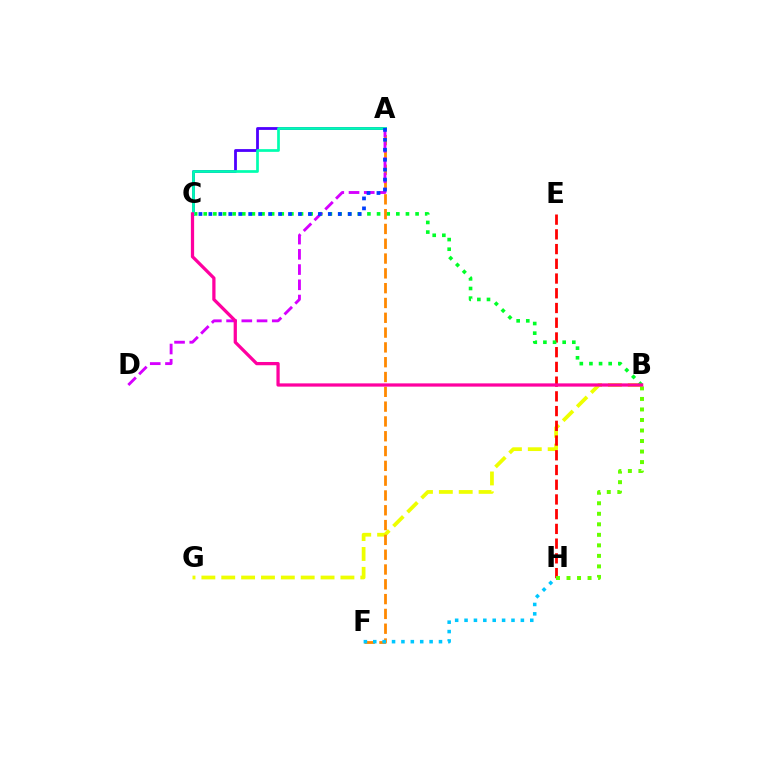{('A', 'C'): [{'color': '#4f00ff', 'line_style': 'solid', 'thickness': 2.02}, {'color': '#00ffaf', 'line_style': 'solid', 'thickness': 1.95}, {'color': '#003fff', 'line_style': 'dotted', 'thickness': 2.7}], ('B', 'G'): [{'color': '#eeff00', 'line_style': 'dashed', 'thickness': 2.7}], ('E', 'H'): [{'color': '#ff0000', 'line_style': 'dashed', 'thickness': 2.0}], ('B', 'H'): [{'color': '#66ff00', 'line_style': 'dotted', 'thickness': 2.86}], ('B', 'C'): [{'color': '#00ff27', 'line_style': 'dotted', 'thickness': 2.62}, {'color': '#ff00a0', 'line_style': 'solid', 'thickness': 2.34}], ('A', 'F'): [{'color': '#ff8800', 'line_style': 'dashed', 'thickness': 2.01}], ('A', 'D'): [{'color': '#d600ff', 'line_style': 'dashed', 'thickness': 2.07}], ('F', 'H'): [{'color': '#00c7ff', 'line_style': 'dotted', 'thickness': 2.55}]}